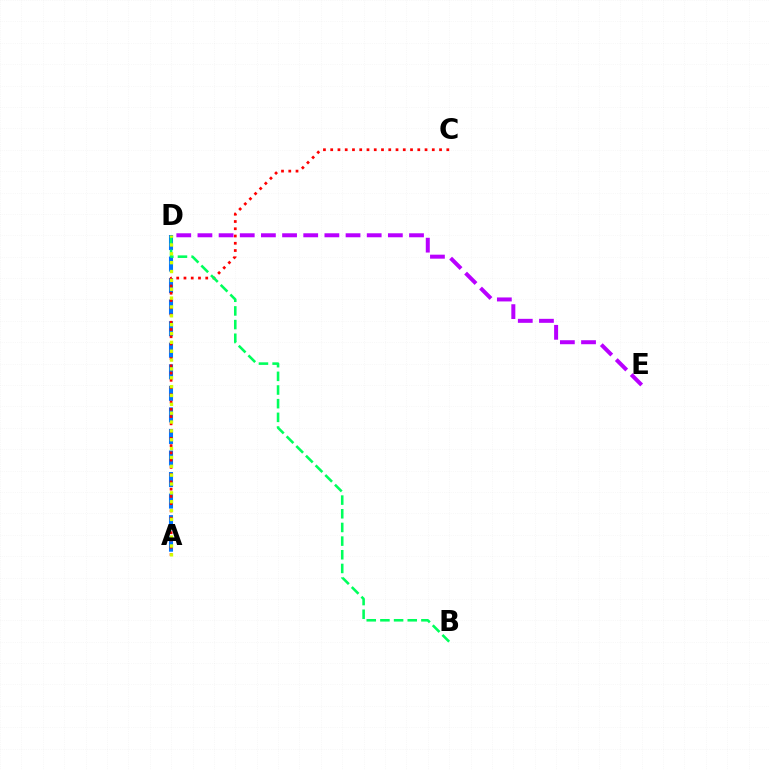{('A', 'D'): [{'color': '#0074ff', 'line_style': 'dashed', 'thickness': 2.93}, {'color': '#d1ff00', 'line_style': 'dotted', 'thickness': 2.41}], ('A', 'C'): [{'color': '#ff0000', 'line_style': 'dotted', 'thickness': 1.97}], ('B', 'D'): [{'color': '#00ff5c', 'line_style': 'dashed', 'thickness': 1.86}], ('D', 'E'): [{'color': '#b900ff', 'line_style': 'dashed', 'thickness': 2.87}]}